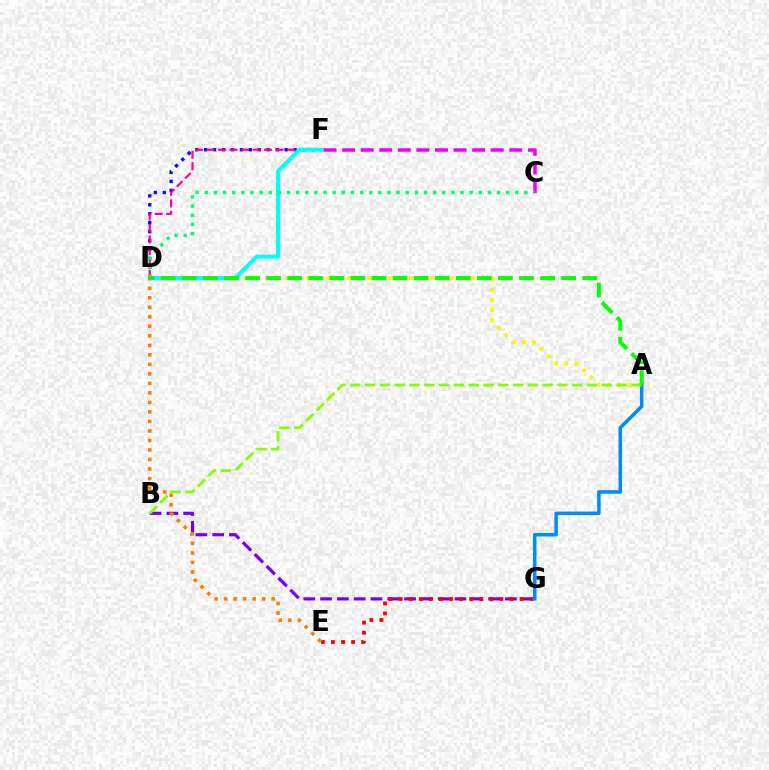{('B', 'G'): [{'color': '#7200ff', 'line_style': 'dashed', 'thickness': 2.28}], ('D', 'F'): [{'color': '#0010ff', 'line_style': 'dotted', 'thickness': 2.43}, {'color': '#ff0094', 'line_style': 'dashed', 'thickness': 1.56}, {'color': '#00fff6', 'line_style': 'solid', 'thickness': 2.88}], ('C', 'F'): [{'color': '#ee00ff', 'line_style': 'dashed', 'thickness': 2.52}], ('E', 'G'): [{'color': '#ff0000', 'line_style': 'dotted', 'thickness': 2.74}], ('A', 'D'): [{'color': '#fcf500', 'line_style': 'dotted', 'thickness': 2.79}, {'color': '#08ff00', 'line_style': 'dashed', 'thickness': 2.86}], ('A', 'G'): [{'color': '#008cff', 'line_style': 'solid', 'thickness': 2.52}], ('D', 'E'): [{'color': '#ff7c00', 'line_style': 'dotted', 'thickness': 2.58}], ('C', 'D'): [{'color': '#00ff74', 'line_style': 'dotted', 'thickness': 2.48}], ('A', 'B'): [{'color': '#84ff00', 'line_style': 'dashed', 'thickness': 2.01}]}